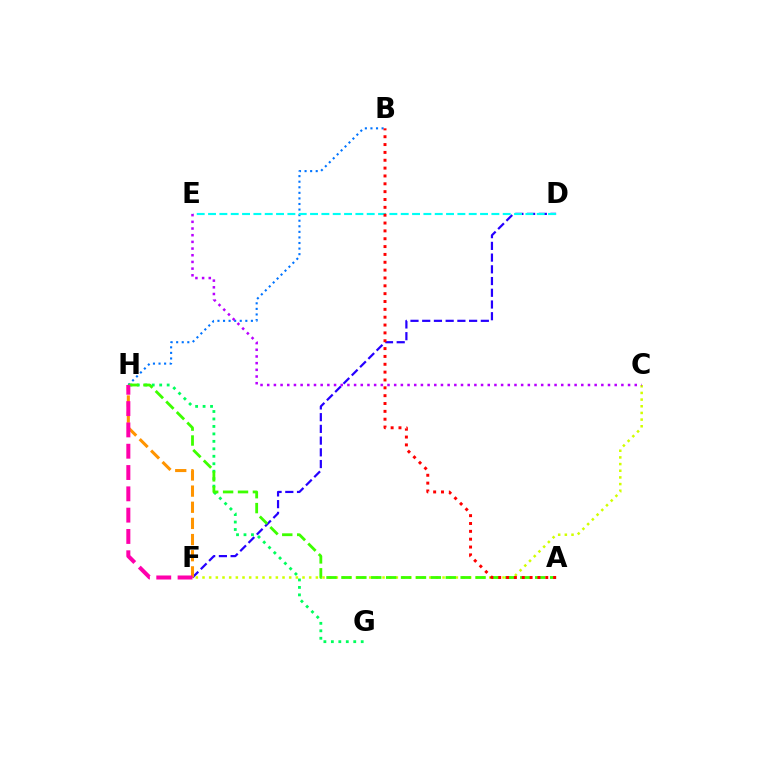{('D', 'F'): [{'color': '#2500ff', 'line_style': 'dashed', 'thickness': 1.59}], ('G', 'H'): [{'color': '#00ff5c', 'line_style': 'dotted', 'thickness': 2.03}], ('C', 'F'): [{'color': '#d1ff00', 'line_style': 'dotted', 'thickness': 1.81}], ('F', 'H'): [{'color': '#ff9400', 'line_style': 'dashed', 'thickness': 2.19}, {'color': '#ff00ac', 'line_style': 'dashed', 'thickness': 2.89}], ('B', 'H'): [{'color': '#0074ff', 'line_style': 'dotted', 'thickness': 1.51}], ('A', 'H'): [{'color': '#3dff00', 'line_style': 'dashed', 'thickness': 2.02}], ('D', 'E'): [{'color': '#00fff6', 'line_style': 'dashed', 'thickness': 1.54}], ('A', 'B'): [{'color': '#ff0000', 'line_style': 'dotted', 'thickness': 2.13}], ('C', 'E'): [{'color': '#b900ff', 'line_style': 'dotted', 'thickness': 1.82}]}